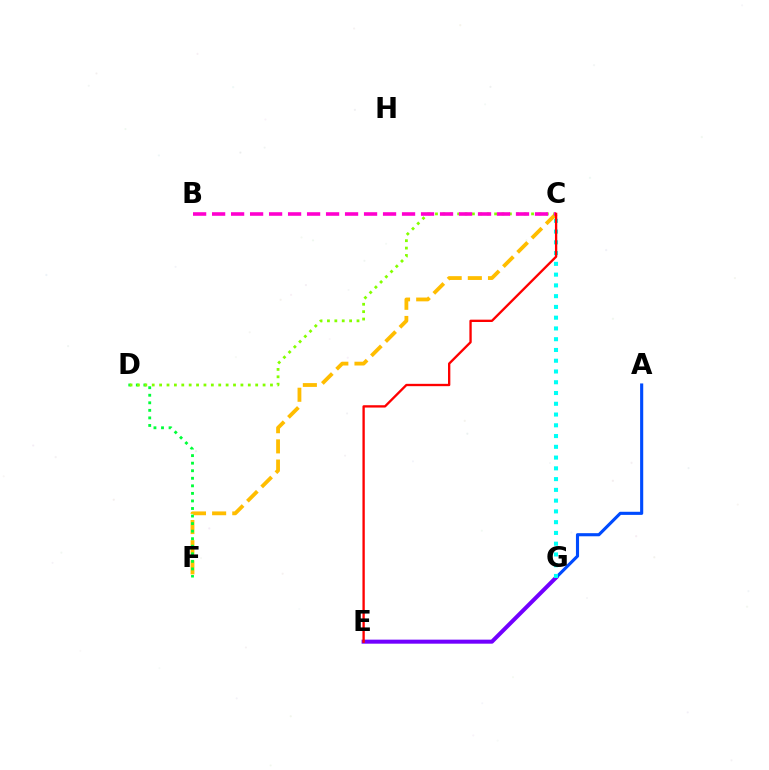{('C', 'F'): [{'color': '#ffbd00', 'line_style': 'dashed', 'thickness': 2.74}], ('A', 'G'): [{'color': '#004bff', 'line_style': 'solid', 'thickness': 2.24}], ('E', 'G'): [{'color': '#7200ff', 'line_style': 'solid', 'thickness': 2.9}], ('D', 'F'): [{'color': '#00ff39', 'line_style': 'dotted', 'thickness': 2.05}], ('C', 'D'): [{'color': '#84ff00', 'line_style': 'dotted', 'thickness': 2.01}], ('C', 'G'): [{'color': '#00fff6', 'line_style': 'dotted', 'thickness': 2.92}], ('B', 'C'): [{'color': '#ff00cf', 'line_style': 'dashed', 'thickness': 2.58}], ('C', 'E'): [{'color': '#ff0000', 'line_style': 'solid', 'thickness': 1.68}]}